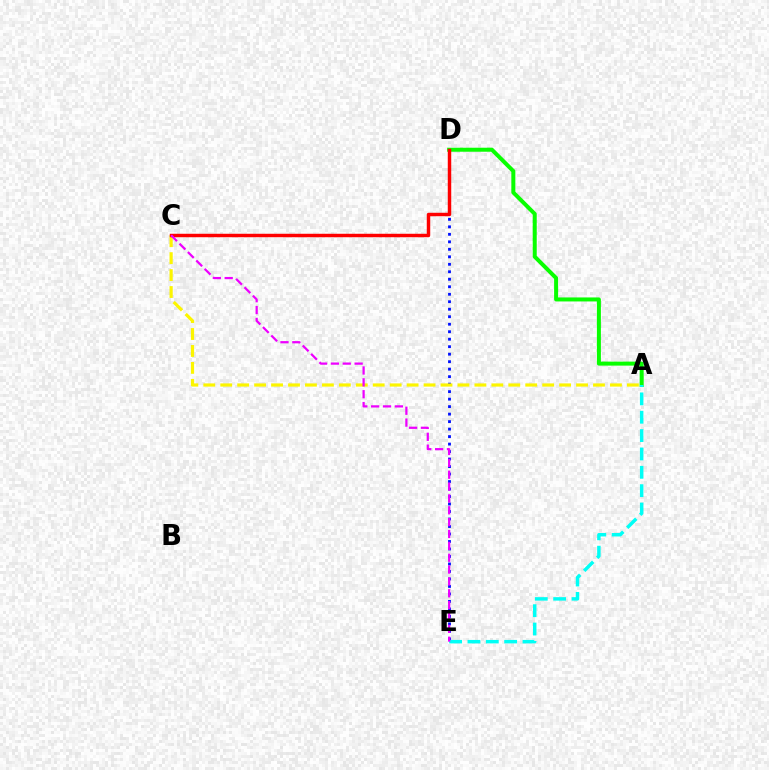{('A', 'D'): [{'color': '#08ff00', 'line_style': 'solid', 'thickness': 2.89}], ('D', 'E'): [{'color': '#0010ff', 'line_style': 'dotted', 'thickness': 2.04}], ('A', 'E'): [{'color': '#00fff6', 'line_style': 'dashed', 'thickness': 2.49}], ('A', 'C'): [{'color': '#fcf500', 'line_style': 'dashed', 'thickness': 2.3}], ('C', 'D'): [{'color': '#ff0000', 'line_style': 'solid', 'thickness': 2.49}], ('C', 'E'): [{'color': '#ee00ff', 'line_style': 'dashed', 'thickness': 1.61}]}